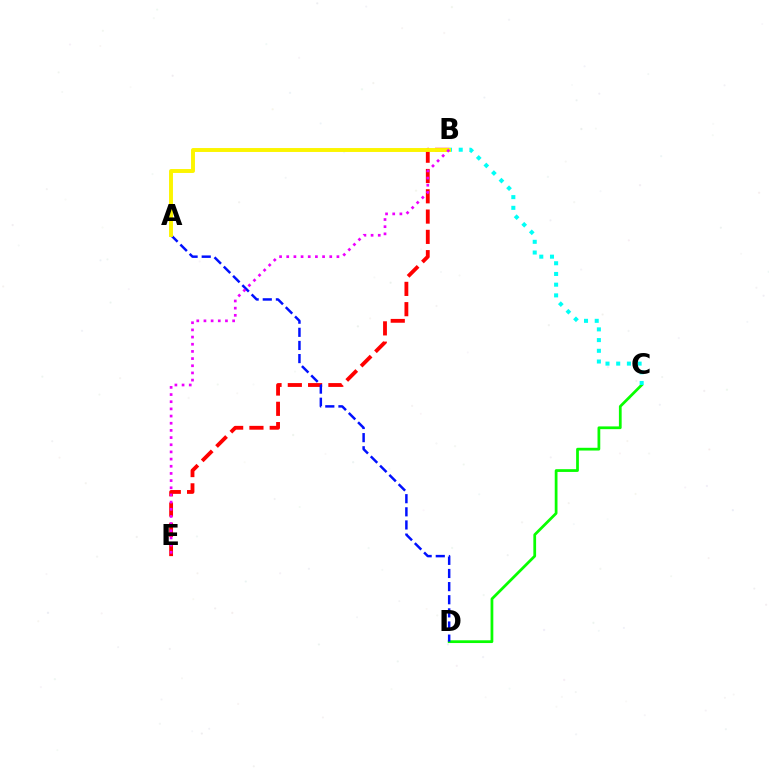{('B', 'E'): [{'color': '#ff0000', 'line_style': 'dashed', 'thickness': 2.76}, {'color': '#ee00ff', 'line_style': 'dotted', 'thickness': 1.95}], ('C', 'D'): [{'color': '#08ff00', 'line_style': 'solid', 'thickness': 1.98}], ('A', 'D'): [{'color': '#0010ff', 'line_style': 'dashed', 'thickness': 1.78}], ('B', 'C'): [{'color': '#00fff6', 'line_style': 'dotted', 'thickness': 2.91}], ('A', 'B'): [{'color': '#fcf500', 'line_style': 'solid', 'thickness': 2.82}]}